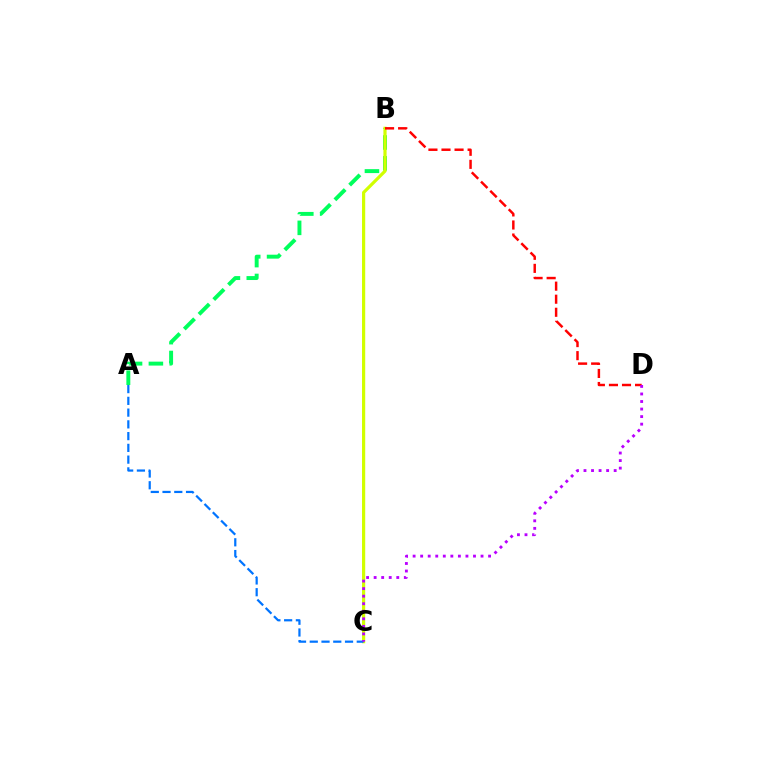{('A', 'B'): [{'color': '#00ff5c', 'line_style': 'dashed', 'thickness': 2.83}], ('B', 'C'): [{'color': '#d1ff00', 'line_style': 'solid', 'thickness': 2.3}], ('B', 'D'): [{'color': '#ff0000', 'line_style': 'dashed', 'thickness': 1.77}], ('A', 'C'): [{'color': '#0074ff', 'line_style': 'dashed', 'thickness': 1.6}], ('C', 'D'): [{'color': '#b900ff', 'line_style': 'dotted', 'thickness': 2.05}]}